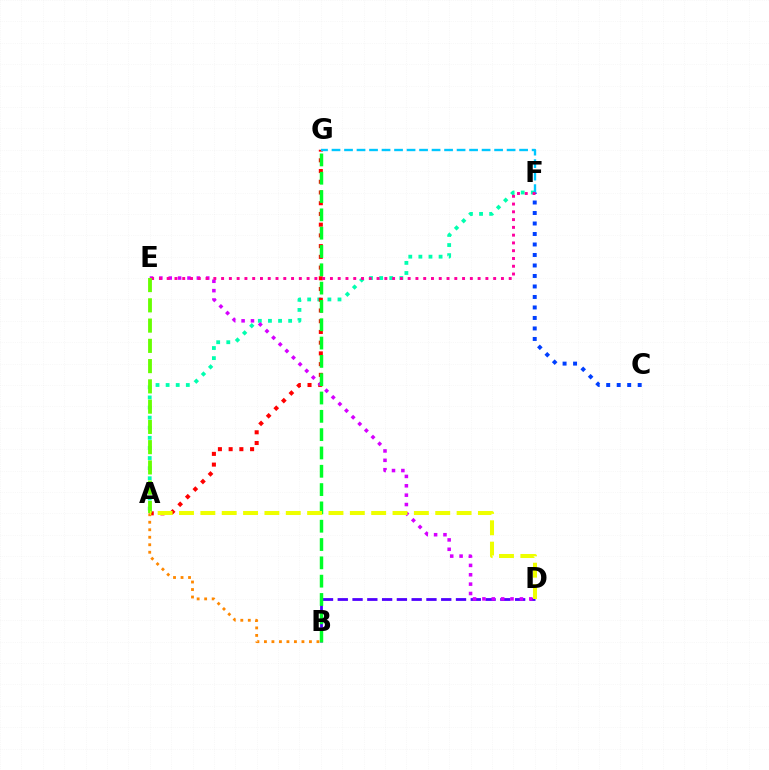{('B', 'D'): [{'color': '#4f00ff', 'line_style': 'dashed', 'thickness': 2.01}], ('C', 'F'): [{'color': '#003fff', 'line_style': 'dotted', 'thickness': 2.85}], ('A', 'F'): [{'color': '#00ffaf', 'line_style': 'dotted', 'thickness': 2.75}], ('A', 'G'): [{'color': '#ff0000', 'line_style': 'dotted', 'thickness': 2.91}], ('D', 'E'): [{'color': '#d600ff', 'line_style': 'dotted', 'thickness': 2.55}], ('F', 'G'): [{'color': '#00c7ff', 'line_style': 'dashed', 'thickness': 1.7}], ('B', 'G'): [{'color': '#00ff27', 'line_style': 'dashed', 'thickness': 2.49}], ('A', 'B'): [{'color': '#ff8800', 'line_style': 'dotted', 'thickness': 2.04}], ('E', 'F'): [{'color': '#ff00a0', 'line_style': 'dotted', 'thickness': 2.11}], ('A', 'E'): [{'color': '#66ff00', 'line_style': 'dashed', 'thickness': 2.75}], ('A', 'D'): [{'color': '#eeff00', 'line_style': 'dashed', 'thickness': 2.9}]}